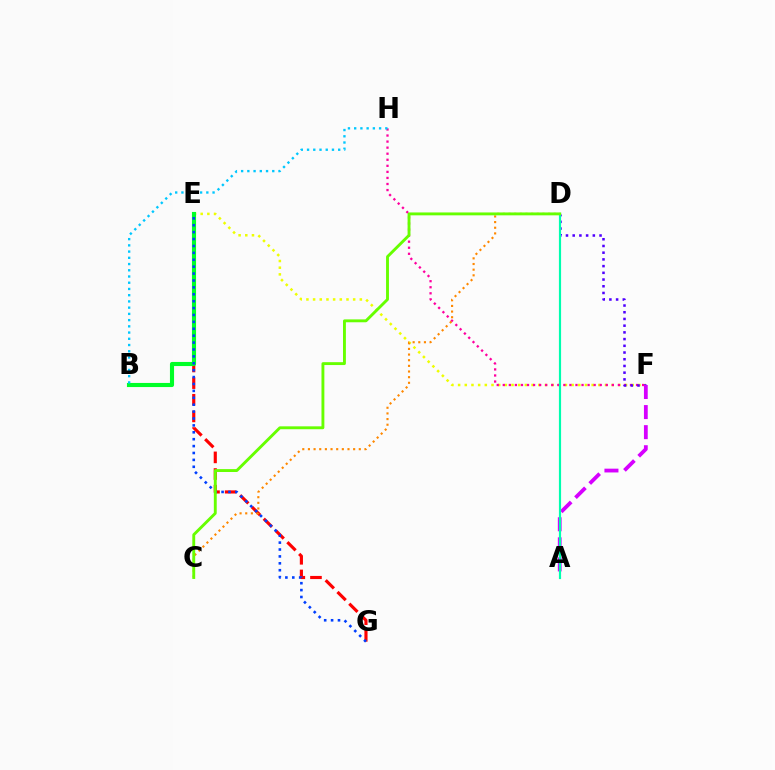{('E', 'F'): [{'color': '#eeff00', 'line_style': 'dotted', 'thickness': 1.81}], ('F', 'H'): [{'color': '#ff00a0', 'line_style': 'dotted', 'thickness': 1.65}], ('E', 'G'): [{'color': '#ff0000', 'line_style': 'dashed', 'thickness': 2.26}, {'color': '#003fff', 'line_style': 'dotted', 'thickness': 1.87}], ('B', 'E'): [{'color': '#00ff27', 'line_style': 'solid', 'thickness': 2.96}], ('D', 'F'): [{'color': '#4f00ff', 'line_style': 'dotted', 'thickness': 1.82}], ('B', 'H'): [{'color': '#00c7ff', 'line_style': 'dotted', 'thickness': 1.69}], ('C', 'D'): [{'color': '#ff8800', 'line_style': 'dotted', 'thickness': 1.54}, {'color': '#66ff00', 'line_style': 'solid', 'thickness': 2.07}], ('A', 'F'): [{'color': '#d600ff', 'line_style': 'dashed', 'thickness': 2.73}], ('A', 'D'): [{'color': '#00ffaf', 'line_style': 'solid', 'thickness': 1.57}]}